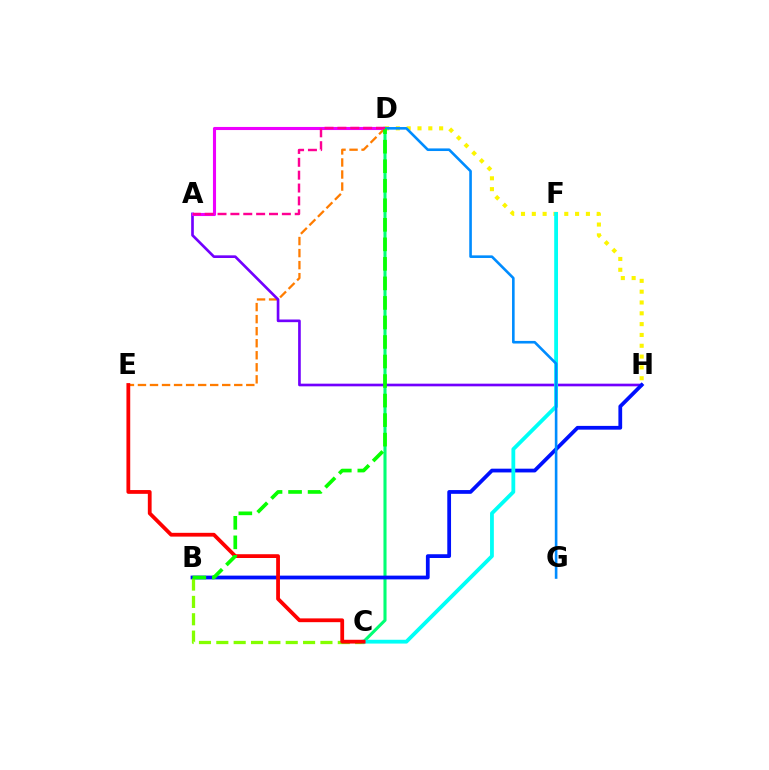{('D', 'E'): [{'color': '#ff7c00', 'line_style': 'dashed', 'thickness': 1.64}], ('C', 'D'): [{'color': '#00ff74', 'line_style': 'solid', 'thickness': 2.22}], ('A', 'H'): [{'color': '#7200ff', 'line_style': 'solid', 'thickness': 1.91}], ('A', 'D'): [{'color': '#ee00ff', 'line_style': 'solid', 'thickness': 2.23}, {'color': '#ff0094', 'line_style': 'dashed', 'thickness': 1.75}], ('B', 'H'): [{'color': '#0010ff', 'line_style': 'solid', 'thickness': 2.7}], ('D', 'H'): [{'color': '#fcf500', 'line_style': 'dotted', 'thickness': 2.94}], ('B', 'C'): [{'color': '#84ff00', 'line_style': 'dashed', 'thickness': 2.36}], ('C', 'F'): [{'color': '#00fff6', 'line_style': 'solid', 'thickness': 2.74}], ('C', 'E'): [{'color': '#ff0000', 'line_style': 'solid', 'thickness': 2.73}], ('D', 'G'): [{'color': '#008cff', 'line_style': 'solid', 'thickness': 1.88}], ('B', 'D'): [{'color': '#08ff00', 'line_style': 'dashed', 'thickness': 2.65}]}